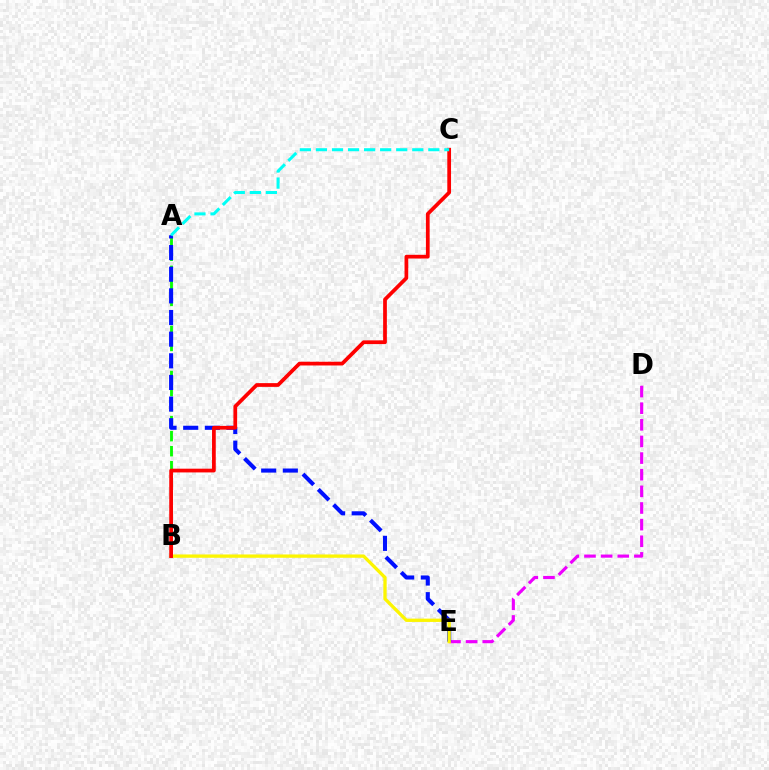{('D', 'E'): [{'color': '#ee00ff', 'line_style': 'dashed', 'thickness': 2.26}], ('A', 'B'): [{'color': '#08ff00', 'line_style': 'dashed', 'thickness': 2.04}], ('A', 'E'): [{'color': '#0010ff', 'line_style': 'dashed', 'thickness': 2.94}], ('B', 'E'): [{'color': '#fcf500', 'line_style': 'solid', 'thickness': 2.38}], ('B', 'C'): [{'color': '#ff0000', 'line_style': 'solid', 'thickness': 2.69}], ('A', 'C'): [{'color': '#00fff6', 'line_style': 'dashed', 'thickness': 2.18}]}